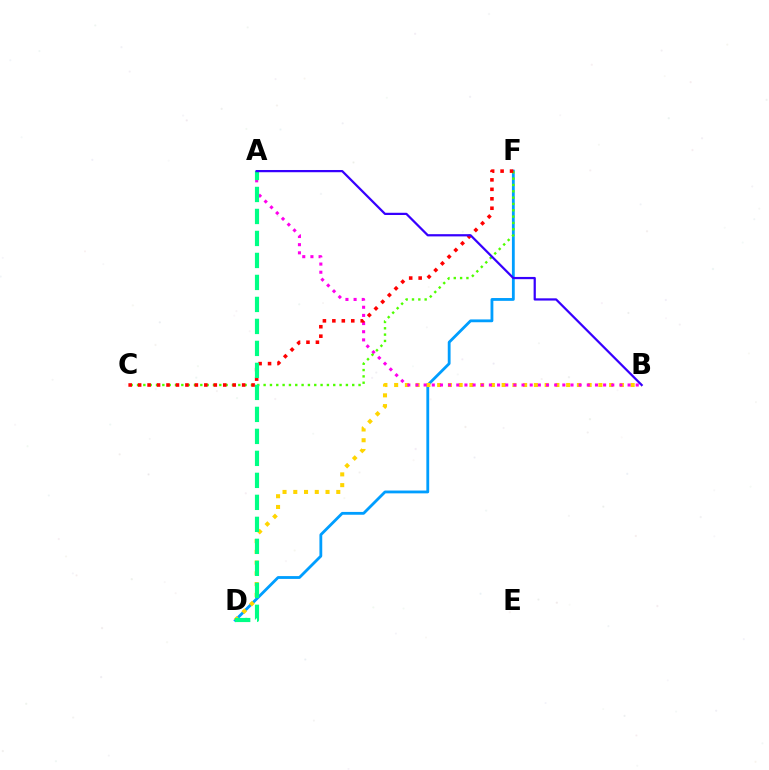{('D', 'F'): [{'color': '#009eff', 'line_style': 'solid', 'thickness': 2.03}], ('B', 'D'): [{'color': '#ffd500', 'line_style': 'dotted', 'thickness': 2.92}], ('A', 'B'): [{'color': '#ff00ed', 'line_style': 'dotted', 'thickness': 2.22}, {'color': '#3700ff', 'line_style': 'solid', 'thickness': 1.61}], ('C', 'F'): [{'color': '#4fff00', 'line_style': 'dotted', 'thickness': 1.72}, {'color': '#ff0000', 'line_style': 'dotted', 'thickness': 2.57}], ('A', 'D'): [{'color': '#00ff86', 'line_style': 'dashed', 'thickness': 2.99}]}